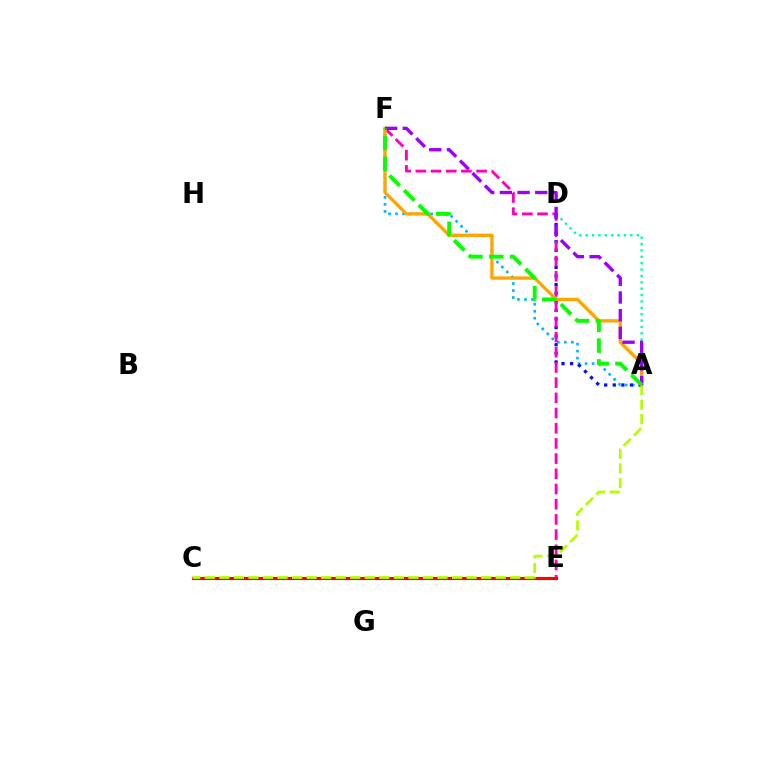{('A', 'F'): [{'color': '#00b5ff', 'line_style': 'dotted', 'thickness': 1.91}, {'color': '#ffa500', 'line_style': 'solid', 'thickness': 2.39}, {'color': '#9b00ff', 'line_style': 'dashed', 'thickness': 2.4}, {'color': '#08ff00', 'line_style': 'dashed', 'thickness': 2.83}], ('A', 'D'): [{'color': '#00ff9d', 'line_style': 'dotted', 'thickness': 1.73}, {'color': '#0010ff', 'line_style': 'dotted', 'thickness': 2.33}], ('E', 'F'): [{'color': '#ff00bd', 'line_style': 'dashed', 'thickness': 2.06}], ('C', 'E'): [{'color': '#ff0000', 'line_style': 'solid', 'thickness': 2.26}], ('A', 'C'): [{'color': '#b3ff00', 'line_style': 'dashed', 'thickness': 1.98}]}